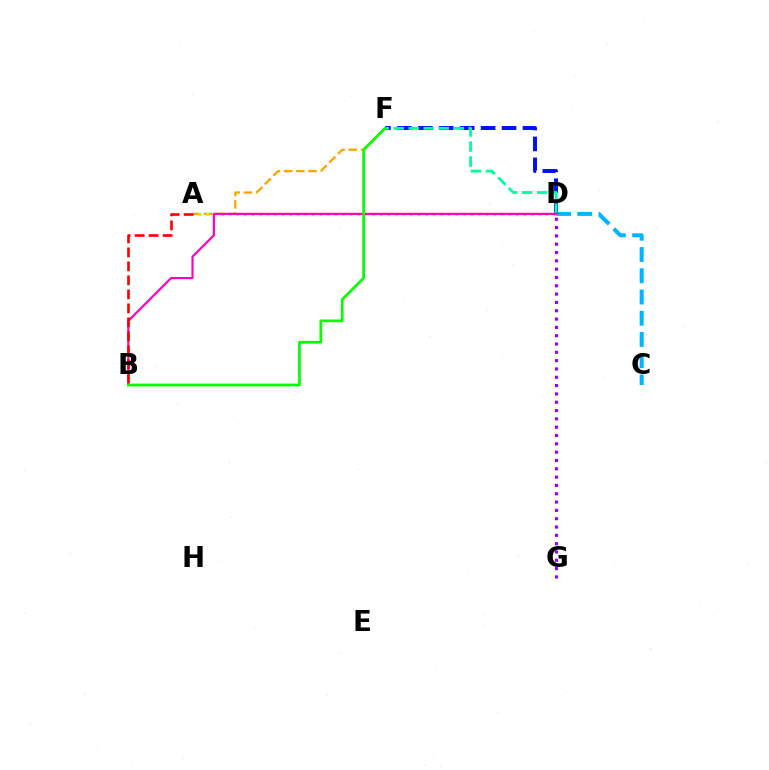{('C', 'D'): [{'color': '#00b5ff', 'line_style': 'dashed', 'thickness': 2.89}], ('D', 'G'): [{'color': '#9b00ff', 'line_style': 'dotted', 'thickness': 2.26}], ('A', 'F'): [{'color': '#ffa500', 'line_style': 'dashed', 'thickness': 1.67}], ('D', 'F'): [{'color': '#0010ff', 'line_style': 'dashed', 'thickness': 2.84}, {'color': '#00ff9d', 'line_style': 'dashed', 'thickness': 2.04}], ('A', 'D'): [{'color': '#b3ff00', 'line_style': 'dotted', 'thickness': 2.05}], ('B', 'D'): [{'color': '#ff00bd', 'line_style': 'solid', 'thickness': 1.56}], ('B', 'F'): [{'color': '#08ff00', 'line_style': 'solid', 'thickness': 1.97}], ('A', 'B'): [{'color': '#ff0000', 'line_style': 'dashed', 'thickness': 1.9}]}